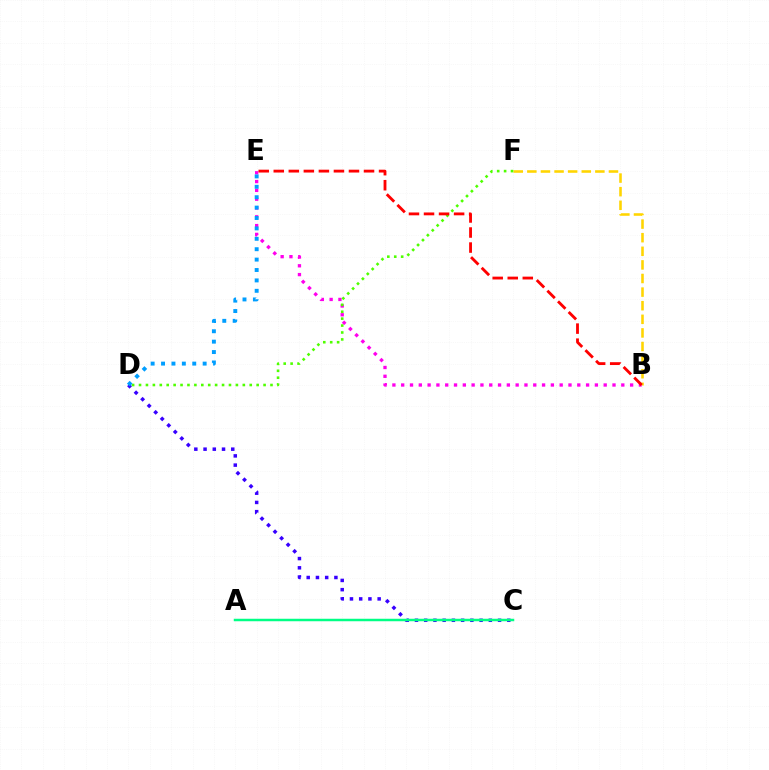{('C', 'D'): [{'color': '#3700ff', 'line_style': 'dotted', 'thickness': 2.51}], ('B', 'F'): [{'color': '#ffd500', 'line_style': 'dashed', 'thickness': 1.85}], ('B', 'E'): [{'color': '#ff00ed', 'line_style': 'dotted', 'thickness': 2.39}, {'color': '#ff0000', 'line_style': 'dashed', 'thickness': 2.04}], ('D', 'F'): [{'color': '#4fff00', 'line_style': 'dotted', 'thickness': 1.88}], ('D', 'E'): [{'color': '#009eff', 'line_style': 'dotted', 'thickness': 2.83}], ('A', 'C'): [{'color': '#00ff86', 'line_style': 'solid', 'thickness': 1.79}]}